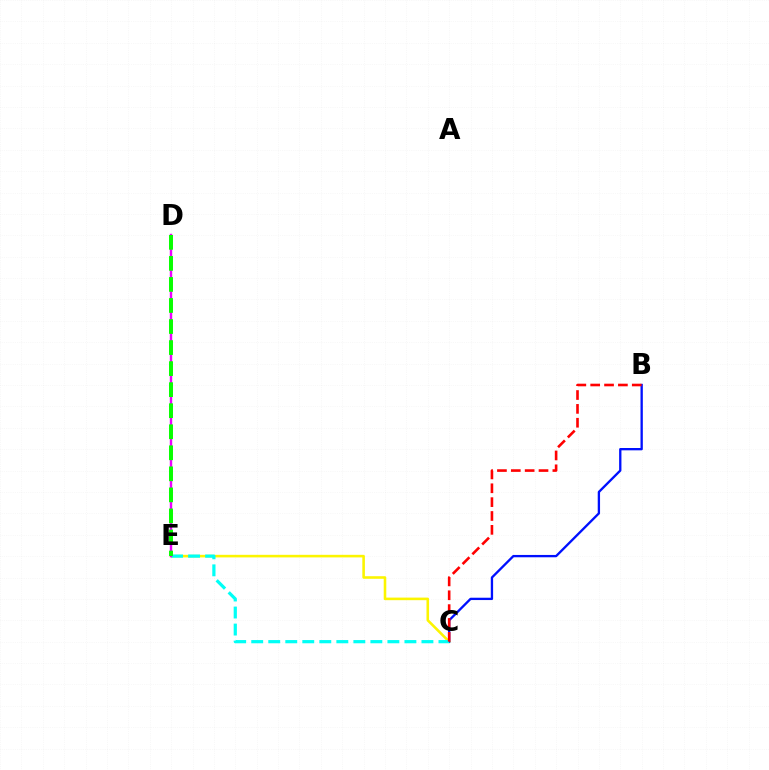{('C', 'E'): [{'color': '#fcf500', 'line_style': 'solid', 'thickness': 1.86}, {'color': '#00fff6', 'line_style': 'dashed', 'thickness': 2.31}], ('B', 'C'): [{'color': '#0010ff', 'line_style': 'solid', 'thickness': 1.67}, {'color': '#ff0000', 'line_style': 'dashed', 'thickness': 1.88}], ('D', 'E'): [{'color': '#ee00ff', 'line_style': 'solid', 'thickness': 1.75}, {'color': '#08ff00', 'line_style': 'dashed', 'thickness': 2.86}]}